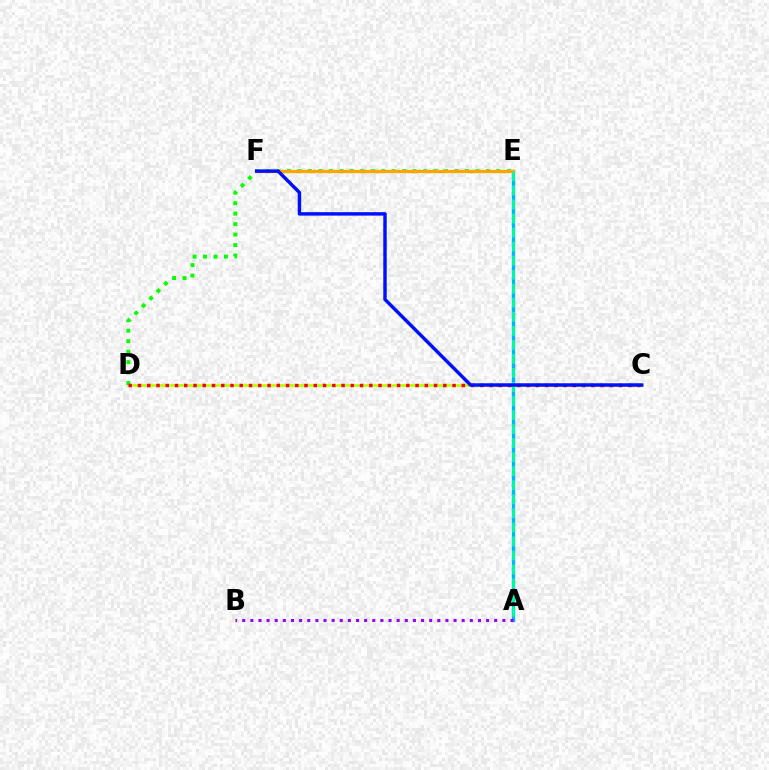{('A', 'E'): [{'color': '#00b5ff', 'line_style': 'solid', 'thickness': 2.4}, {'color': '#00ff9d', 'line_style': 'dashed', 'thickness': 1.91}], ('C', 'D'): [{'color': '#b3ff00', 'line_style': 'solid', 'thickness': 1.9}, {'color': '#ff0000', 'line_style': 'dotted', 'thickness': 2.51}], ('E', 'F'): [{'color': '#ff00bd', 'line_style': 'solid', 'thickness': 2.06}, {'color': '#ffa500', 'line_style': 'solid', 'thickness': 2.35}], ('A', 'B'): [{'color': '#9b00ff', 'line_style': 'dotted', 'thickness': 2.21}], ('D', 'E'): [{'color': '#08ff00', 'line_style': 'dotted', 'thickness': 2.84}], ('C', 'F'): [{'color': '#0010ff', 'line_style': 'solid', 'thickness': 2.48}]}